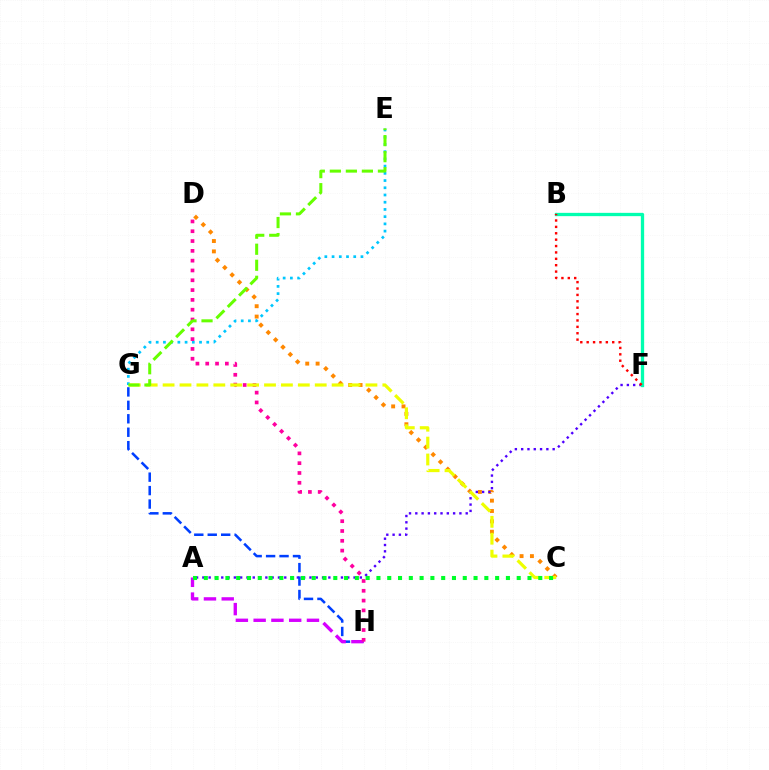{('C', 'D'): [{'color': '#ff8800', 'line_style': 'dotted', 'thickness': 2.82}], ('A', 'F'): [{'color': '#4f00ff', 'line_style': 'dotted', 'thickness': 1.71}], ('G', 'H'): [{'color': '#003fff', 'line_style': 'dashed', 'thickness': 1.83}], ('E', 'G'): [{'color': '#00c7ff', 'line_style': 'dotted', 'thickness': 1.96}, {'color': '#66ff00', 'line_style': 'dashed', 'thickness': 2.18}], ('A', 'H'): [{'color': '#d600ff', 'line_style': 'dashed', 'thickness': 2.41}], ('D', 'H'): [{'color': '#ff00a0', 'line_style': 'dotted', 'thickness': 2.66}], ('B', 'F'): [{'color': '#00ffaf', 'line_style': 'solid', 'thickness': 2.37}, {'color': '#ff0000', 'line_style': 'dotted', 'thickness': 1.74}], ('C', 'G'): [{'color': '#eeff00', 'line_style': 'dashed', 'thickness': 2.3}], ('A', 'C'): [{'color': '#00ff27', 'line_style': 'dotted', 'thickness': 2.93}]}